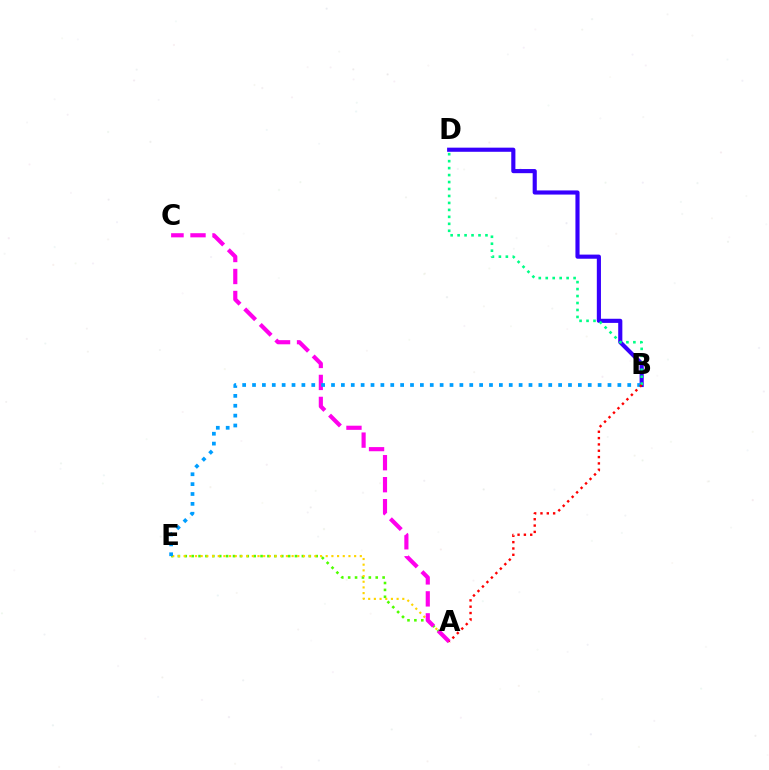{('A', 'E'): [{'color': '#4fff00', 'line_style': 'dotted', 'thickness': 1.87}, {'color': '#ffd500', 'line_style': 'dotted', 'thickness': 1.54}], ('B', 'D'): [{'color': '#3700ff', 'line_style': 'solid', 'thickness': 2.97}, {'color': '#00ff86', 'line_style': 'dotted', 'thickness': 1.89}], ('A', 'C'): [{'color': '#ff00ed', 'line_style': 'dashed', 'thickness': 2.99}], ('B', 'E'): [{'color': '#009eff', 'line_style': 'dotted', 'thickness': 2.68}], ('A', 'B'): [{'color': '#ff0000', 'line_style': 'dotted', 'thickness': 1.72}]}